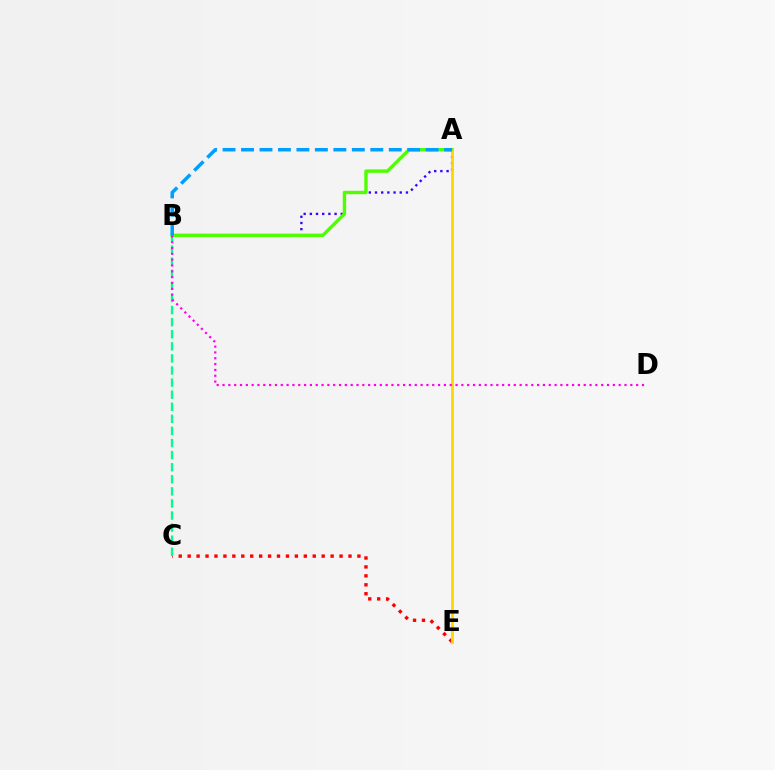{('A', 'B'): [{'color': '#3700ff', 'line_style': 'dotted', 'thickness': 1.68}, {'color': '#4fff00', 'line_style': 'solid', 'thickness': 2.44}, {'color': '#009eff', 'line_style': 'dashed', 'thickness': 2.51}], ('C', 'E'): [{'color': '#ff0000', 'line_style': 'dotted', 'thickness': 2.43}], ('A', 'E'): [{'color': '#ffd500', 'line_style': 'solid', 'thickness': 1.99}], ('B', 'C'): [{'color': '#00ff86', 'line_style': 'dashed', 'thickness': 1.64}], ('B', 'D'): [{'color': '#ff00ed', 'line_style': 'dotted', 'thickness': 1.58}]}